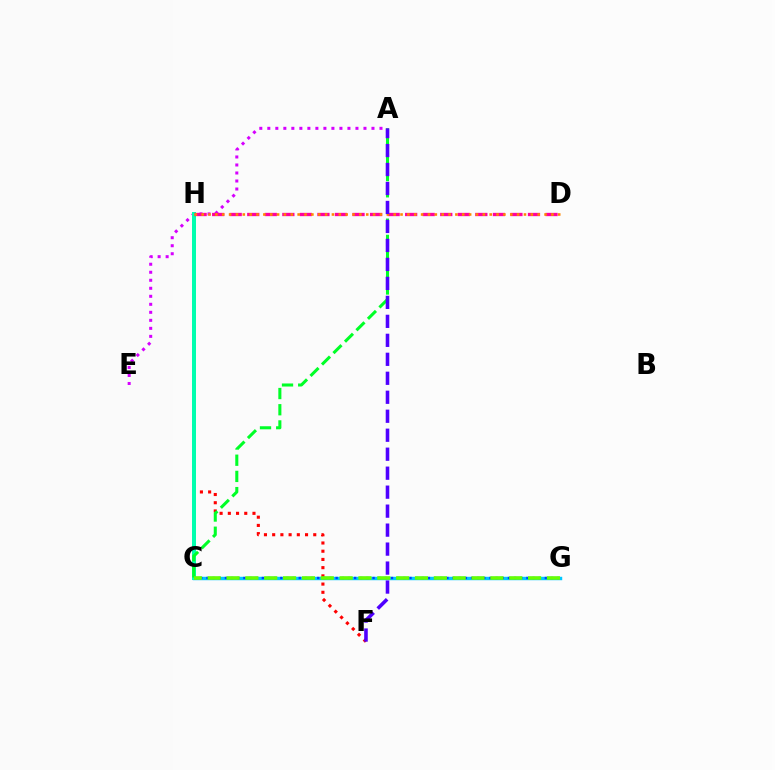{('F', 'H'): [{'color': '#ff0000', 'line_style': 'dotted', 'thickness': 2.23}], ('C', 'G'): [{'color': '#00c7ff', 'line_style': 'solid', 'thickness': 2.47}, {'color': '#003fff', 'line_style': 'dotted', 'thickness': 1.67}, {'color': '#66ff00', 'line_style': 'dashed', 'thickness': 2.56}], ('C', 'H'): [{'color': '#eeff00', 'line_style': 'dotted', 'thickness': 2.78}, {'color': '#00ffaf', 'line_style': 'solid', 'thickness': 2.87}], ('A', 'E'): [{'color': '#d600ff', 'line_style': 'dotted', 'thickness': 2.18}], ('D', 'H'): [{'color': '#ff00a0', 'line_style': 'dashed', 'thickness': 2.38}, {'color': '#ff8800', 'line_style': 'dotted', 'thickness': 1.86}], ('A', 'C'): [{'color': '#00ff27', 'line_style': 'dashed', 'thickness': 2.2}], ('A', 'F'): [{'color': '#4f00ff', 'line_style': 'dashed', 'thickness': 2.58}]}